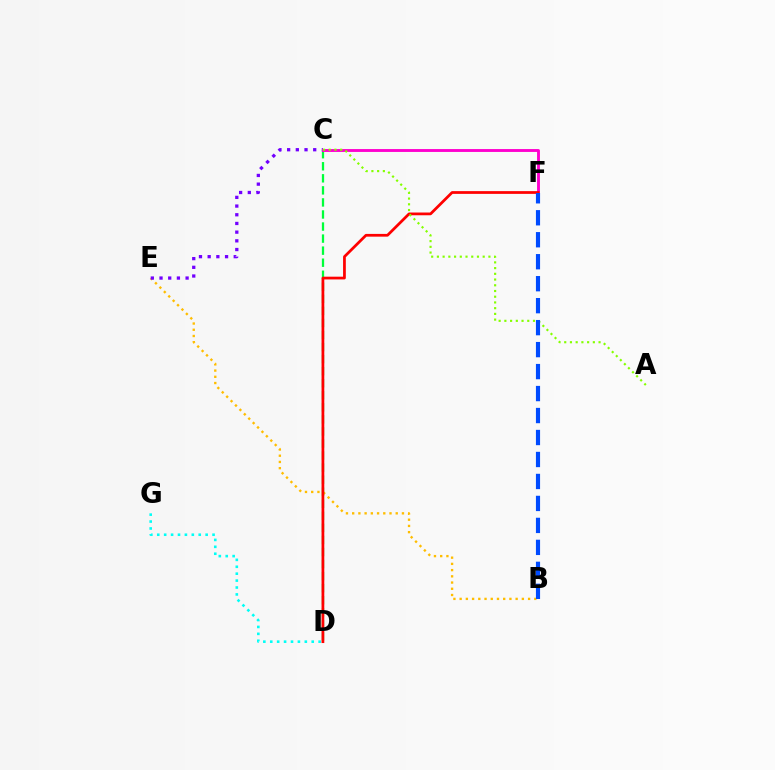{('B', 'E'): [{'color': '#ffbd00', 'line_style': 'dotted', 'thickness': 1.69}], ('C', 'D'): [{'color': '#00ff39', 'line_style': 'dashed', 'thickness': 1.64}], ('D', 'G'): [{'color': '#00fff6', 'line_style': 'dotted', 'thickness': 1.88}], ('C', 'E'): [{'color': '#7200ff', 'line_style': 'dotted', 'thickness': 2.36}], ('C', 'F'): [{'color': '#ff00cf', 'line_style': 'solid', 'thickness': 2.07}], ('D', 'F'): [{'color': '#ff0000', 'line_style': 'solid', 'thickness': 1.98}], ('A', 'C'): [{'color': '#84ff00', 'line_style': 'dotted', 'thickness': 1.55}], ('B', 'F'): [{'color': '#004bff', 'line_style': 'dashed', 'thickness': 2.99}]}